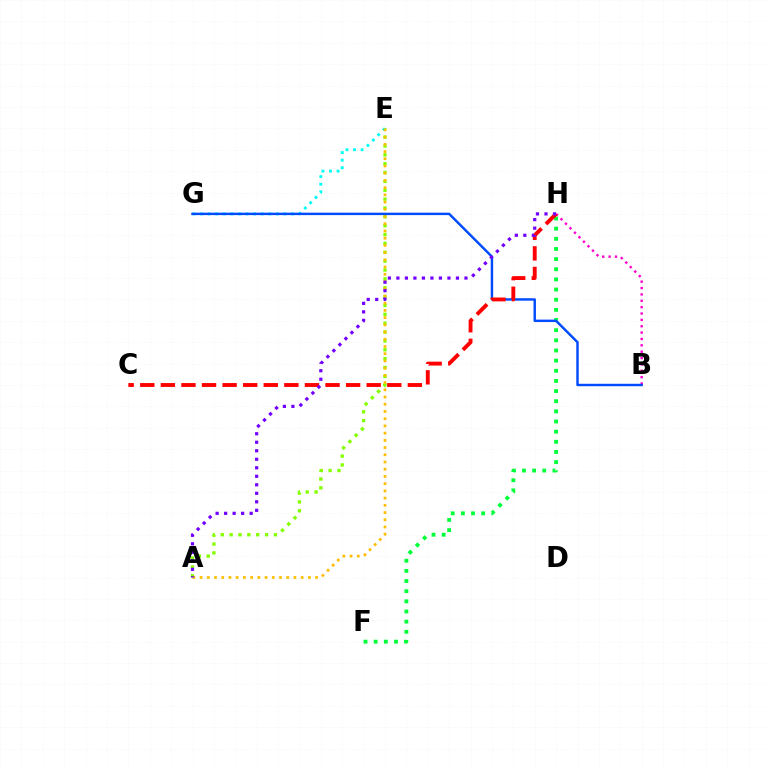{('A', 'E'): [{'color': '#84ff00', 'line_style': 'dotted', 'thickness': 2.41}, {'color': '#ffbd00', 'line_style': 'dotted', 'thickness': 1.96}], ('E', 'G'): [{'color': '#00fff6', 'line_style': 'dotted', 'thickness': 2.06}], ('F', 'H'): [{'color': '#00ff39', 'line_style': 'dotted', 'thickness': 2.76}], ('B', 'H'): [{'color': '#ff00cf', 'line_style': 'dotted', 'thickness': 1.73}], ('B', 'G'): [{'color': '#004bff', 'line_style': 'solid', 'thickness': 1.76}], ('C', 'H'): [{'color': '#ff0000', 'line_style': 'dashed', 'thickness': 2.8}], ('A', 'H'): [{'color': '#7200ff', 'line_style': 'dotted', 'thickness': 2.31}]}